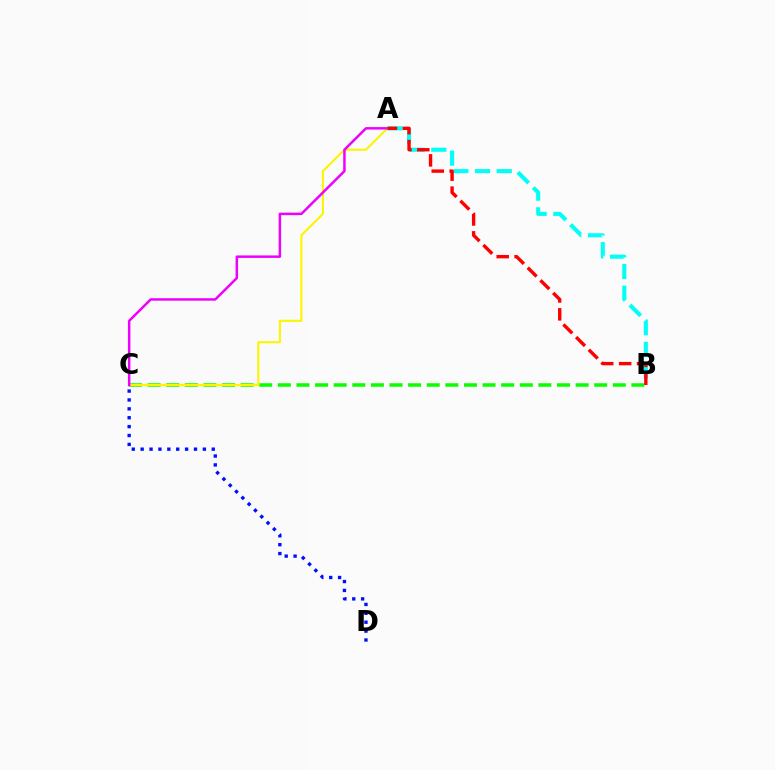{('C', 'D'): [{'color': '#0010ff', 'line_style': 'dotted', 'thickness': 2.41}], ('B', 'C'): [{'color': '#08ff00', 'line_style': 'dashed', 'thickness': 2.53}], ('A', 'C'): [{'color': '#fcf500', 'line_style': 'solid', 'thickness': 1.51}, {'color': '#ee00ff', 'line_style': 'solid', 'thickness': 1.79}], ('A', 'B'): [{'color': '#00fff6', 'line_style': 'dashed', 'thickness': 2.95}, {'color': '#ff0000', 'line_style': 'dashed', 'thickness': 2.43}]}